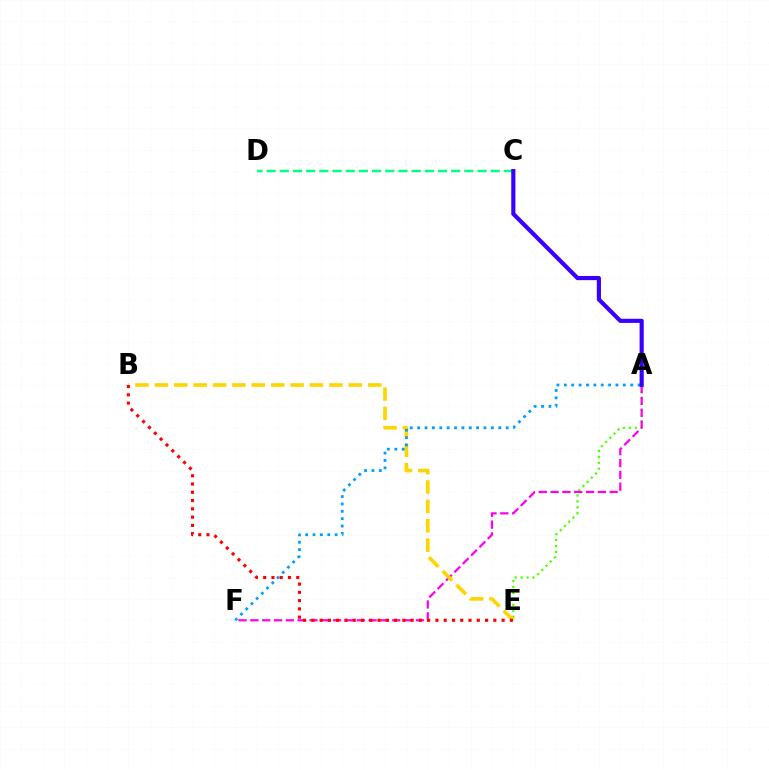{('A', 'E'): [{'color': '#4fff00', 'line_style': 'dotted', 'thickness': 1.61}], ('A', 'F'): [{'color': '#ff00ed', 'line_style': 'dashed', 'thickness': 1.61}, {'color': '#009eff', 'line_style': 'dotted', 'thickness': 2.0}], ('B', 'E'): [{'color': '#ffd500', 'line_style': 'dashed', 'thickness': 2.63}, {'color': '#ff0000', 'line_style': 'dotted', 'thickness': 2.25}], ('C', 'D'): [{'color': '#00ff86', 'line_style': 'dashed', 'thickness': 1.79}], ('A', 'C'): [{'color': '#3700ff', 'line_style': 'solid', 'thickness': 2.99}]}